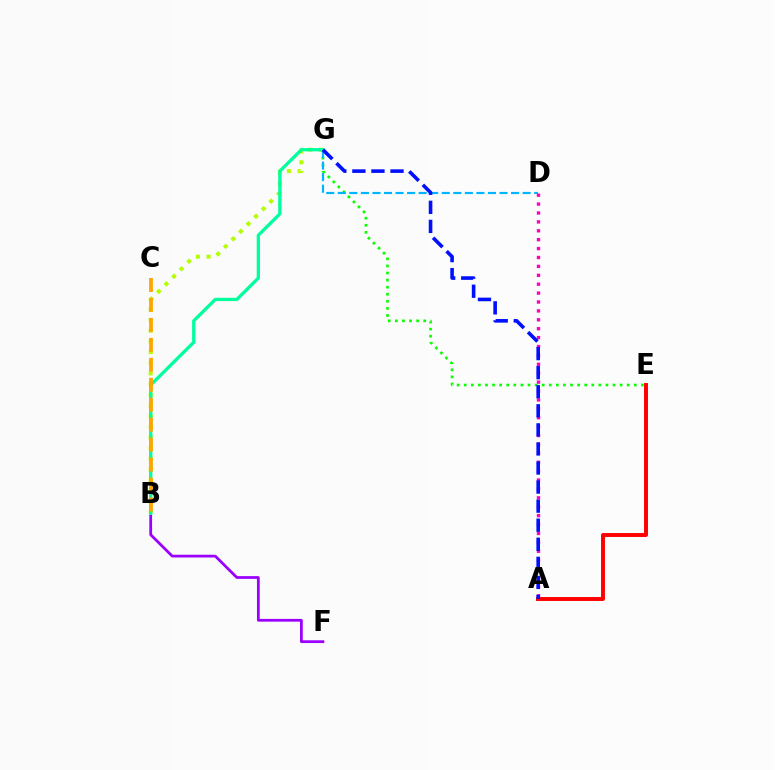{('E', 'G'): [{'color': '#08ff00', 'line_style': 'dotted', 'thickness': 1.93}], ('A', 'E'): [{'color': '#ff0000', 'line_style': 'solid', 'thickness': 2.82}], ('D', 'G'): [{'color': '#00b5ff', 'line_style': 'dashed', 'thickness': 1.57}], ('B', 'G'): [{'color': '#b3ff00', 'line_style': 'dotted', 'thickness': 2.9}, {'color': '#00ff9d', 'line_style': 'solid', 'thickness': 2.36}], ('B', 'F'): [{'color': '#9b00ff', 'line_style': 'solid', 'thickness': 1.98}], ('A', 'D'): [{'color': '#ff00bd', 'line_style': 'dotted', 'thickness': 2.42}], ('A', 'G'): [{'color': '#0010ff', 'line_style': 'dashed', 'thickness': 2.59}], ('B', 'C'): [{'color': '#ffa500', 'line_style': 'dashed', 'thickness': 2.71}]}